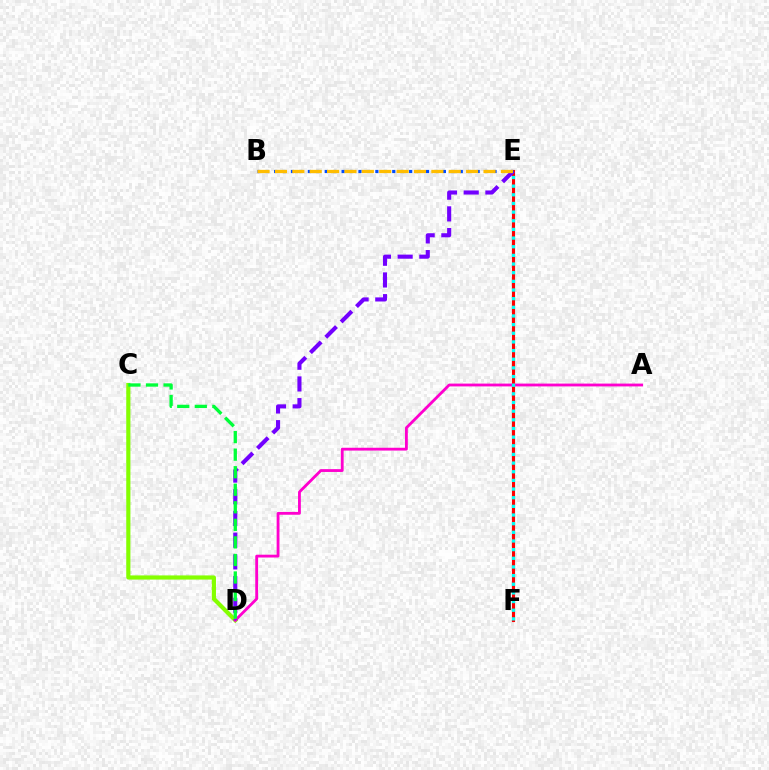{('E', 'F'): [{'color': '#ff0000', 'line_style': 'solid', 'thickness': 2.25}, {'color': '#00fff6', 'line_style': 'dotted', 'thickness': 2.35}], ('C', 'D'): [{'color': '#84ff00', 'line_style': 'solid', 'thickness': 2.99}, {'color': '#00ff39', 'line_style': 'dashed', 'thickness': 2.38}], ('A', 'D'): [{'color': '#ff00cf', 'line_style': 'solid', 'thickness': 2.03}], ('D', 'E'): [{'color': '#7200ff', 'line_style': 'dashed', 'thickness': 2.95}], ('B', 'E'): [{'color': '#004bff', 'line_style': 'dotted', 'thickness': 2.29}, {'color': '#ffbd00', 'line_style': 'dashed', 'thickness': 2.36}]}